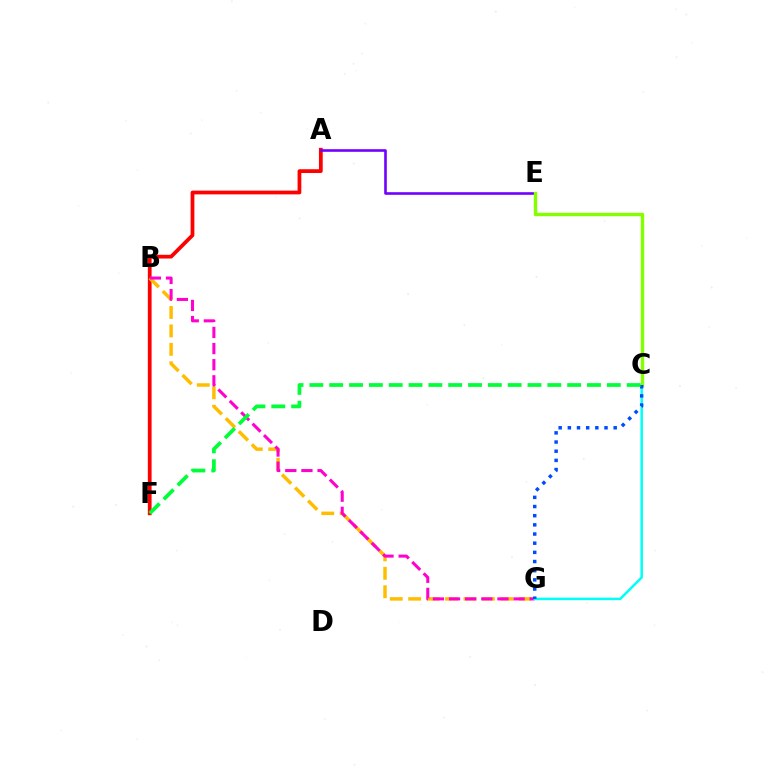{('A', 'F'): [{'color': '#ff0000', 'line_style': 'solid', 'thickness': 2.7}], ('B', 'G'): [{'color': '#ffbd00', 'line_style': 'dashed', 'thickness': 2.5}, {'color': '#ff00cf', 'line_style': 'dashed', 'thickness': 2.19}], ('C', 'G'): [{'color': '#00fff6', 'line_style': 'solid', 'thickness': 1.79}, {'color': '#004bff', 'line_style': 'dotted', 'thickness': 2.49}], ('A', 'E'): [{'color': '#7200ff', 'line_style': 'solid', 'thickness': 1.88}], ('C', 'E'): [{'color': '#84ff00', 'line_style': 'solid', 'thickness': 2.44}], ('C', 'F'): [{'color': '#00ff39', 'line_style': 'dashed', 'thickness': 2.69}]}